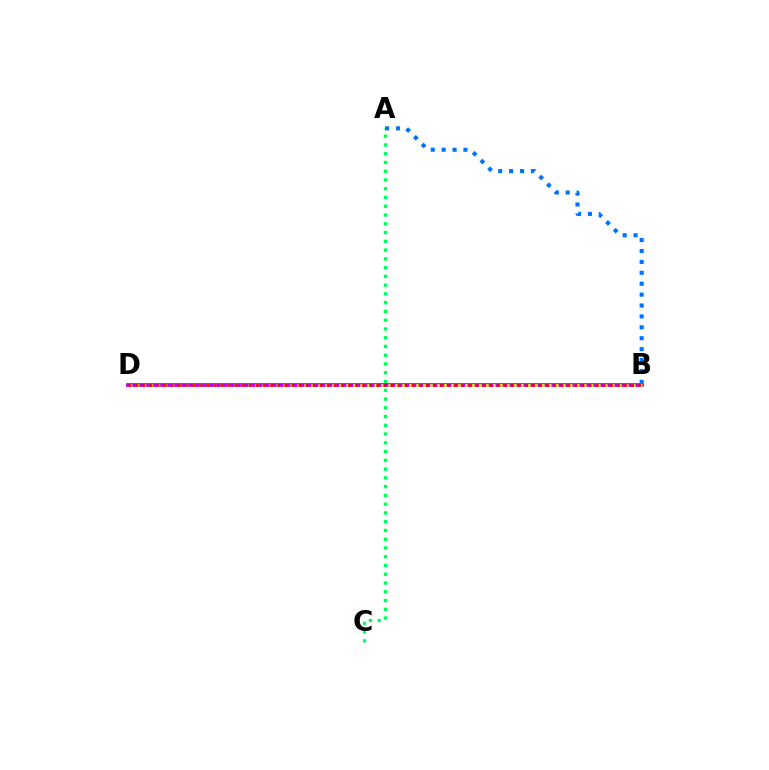{('A', 'C'): [{'color': '#00ff5c', 'line_style': 'dotted', 'thickness': 2.38}], ('B', 'D'): [{'color': '#b900ff', 'line_style': 'solid', 'thickness': 2.72}, {'color': '#d1ff00', 'line_style': 'dotted', 'thickness': 1.9}, {'color': '#ff0000', 'line_style': 'dotted', 'thickness': 1.92}], ('A', 'B'): [{'color': '#0074ff', 'line_style': 'dotted', 'thickness': 2.96}]}